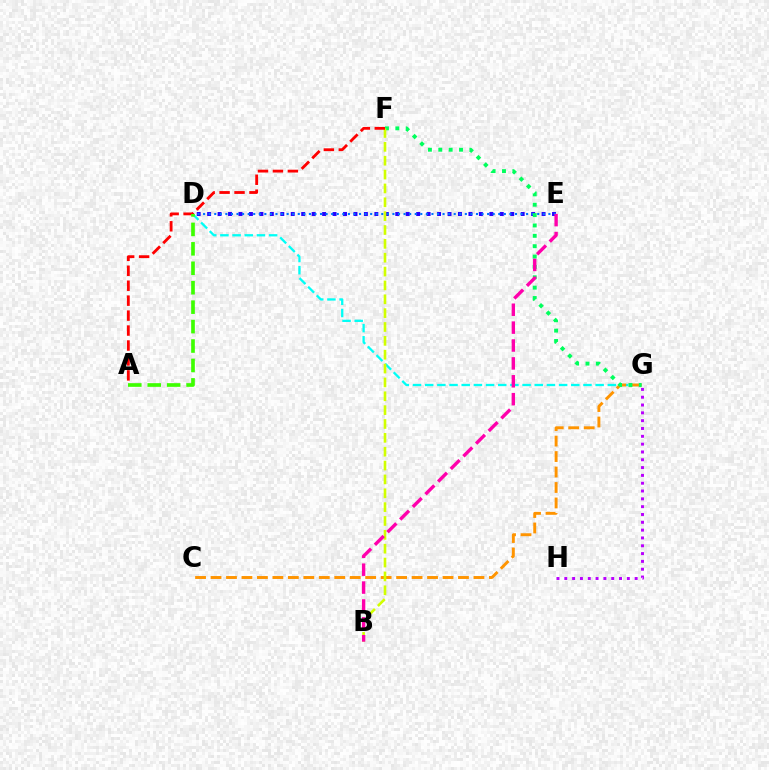{('D', 'E'): [{'color': '#2500ff', 'line_style': 'dotted', 'thickness': 2.84}, {'color': '#0074ff', 'line_style': 'dotted', 'thickness': 1.51}], ('D', 'G'): [{'color': '#00fff6', 'line_style': 'dashed', 'thickness': 1.65}], ('C', 'G'): [{'color': '#ff9400', 'line_style': 'dashed', 'thickness': 2.1}], ('F', 'G'): [{'color': '#00ff5c', 'line_style': 'dotted', 'thickness': 2.82}], ('B', 'F'): [{'color': '#d1ff00', 'line_style': 'dashed', 'thickness': 1.88}], ('A', 'F'): [{'color': '#ff0000', 'line_style': 'dashed', 'thickness': 2.03}], ('G', 'H'): [{'color': '#b900ff', 'line_style': 'dotted', 'thickness': 2.12}], ('A', 'D'): [{'color': '#3dff00', 'line_style': 'dashed', 'thickness': 2.64}], ('B', 'E'): [{'color': '#ff00ac', 'line_style': 'dashed', 'thickness': 2.43}]}